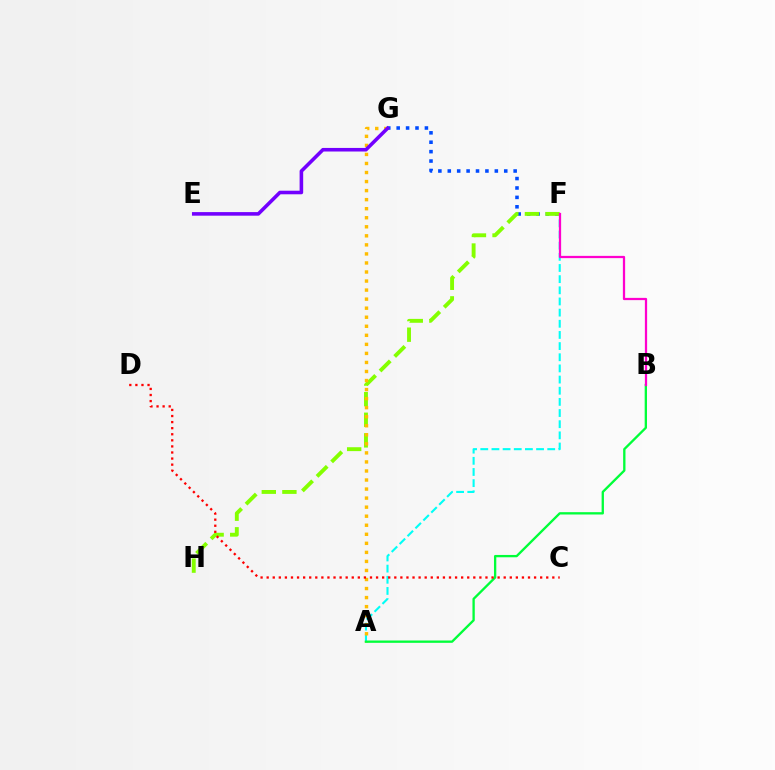{('F', 'G'): [{'color': '#004bff', 'line_style': 'dotted', 'thickness': 2.56}], ('A', 'F'): [{'color': '#00fff6', 'line_style': 'dashed', 'thickness': 1.52}], ('F', 'H'): [{'color': '#84ff00', 'line_style': 'dashed', 'thickness': 2.8}], ('A', 'G'): [{'color': '#ffbd00', 'line_style': 'dotted', 'thickness': 2.46}], ('A', 'B'): [{'color': '#00ff39', 'line_style': 'solid', 'thickness': 1.67}], ('B', 'F'): [{'color': '#ff00cf', 'line_style': 'solid', 'thickness': 1.62}], ('E', 'G'): [{'color': '#7200ff', 'line_style': 'solid', 'thickness': 2.58}], ('C', 'D'): [{'color': '#ff0000', 'line_style': 'dotted', 'thickness': 1.65}]}